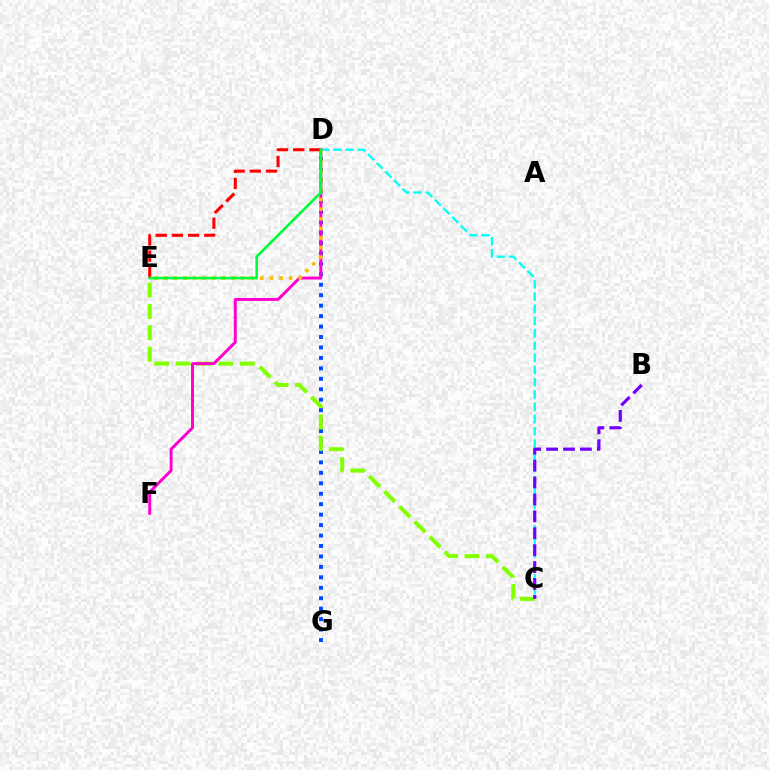{('C', 'D'): [{'color': '#00fff6', 'line_style': 'dashed', 'thickness': 1.66}], ('D', 'G'): [{'color': '#004bff', 'line_style': 'dotted', 'thickness': 2.84}], ('C', 'E'): [{'color': '#84ff00', 'line_style': 'dashed', 'thickness': 2.9}], ('D', 'F'): [{'color': '#ff00cf', 'line_style': 'solid', 'thickness': 2.12}], ('D', 'E'): [{'color': '#ffbd00', 'line_style': 'dotted', 'thickness': 2.61}, {'color': '#ff0000', 'line_style': 'dashed', 'thickness': 2.2}, {'color': '#00ff39', 'line_style': 'solid', 'thickness': 1.9}], ('B', 'C'): [{'color': '#7200ff', 'line_style': 'dashed', 'thickness': 2.3}]}